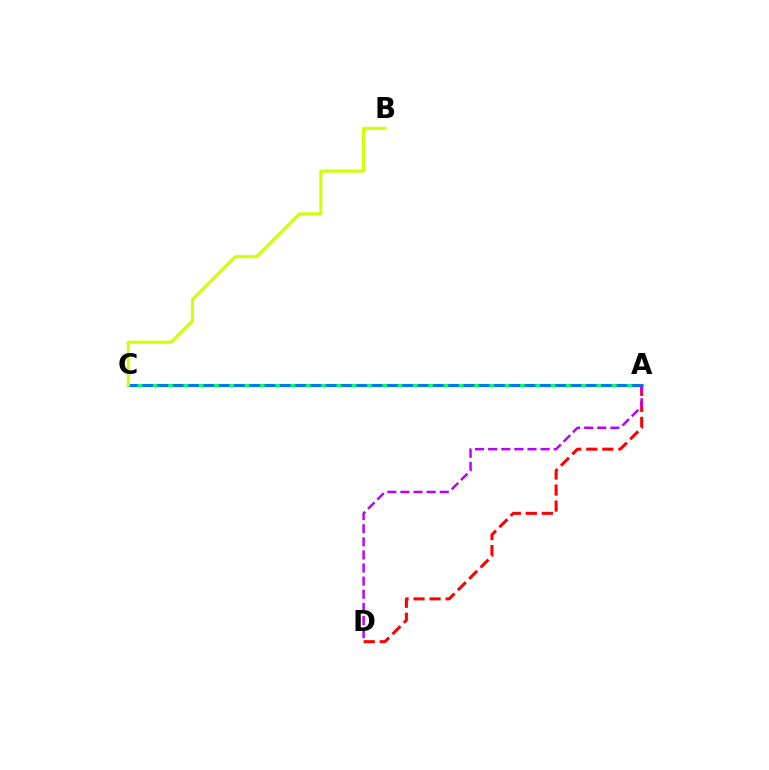{('A', 'D'): [{'color': '#ff0000', 'line_style': 'dashed', 'thickness': 2.18}, {'color': '#b900ff', 'line_style': 'dashed', 'thickness': 1.78}], ('A', 'C'): [{'color': '#00ff5c', 'line_style': 'solid', 'thickness': 2.28}, {'color': '#0074ff', 'line_style': 'dashed', 'thickness': 2.08}], ('B', 'C'): [{'color': '#d1ff00', 'line_style': 'solid', 'thickness': 2.21}]}